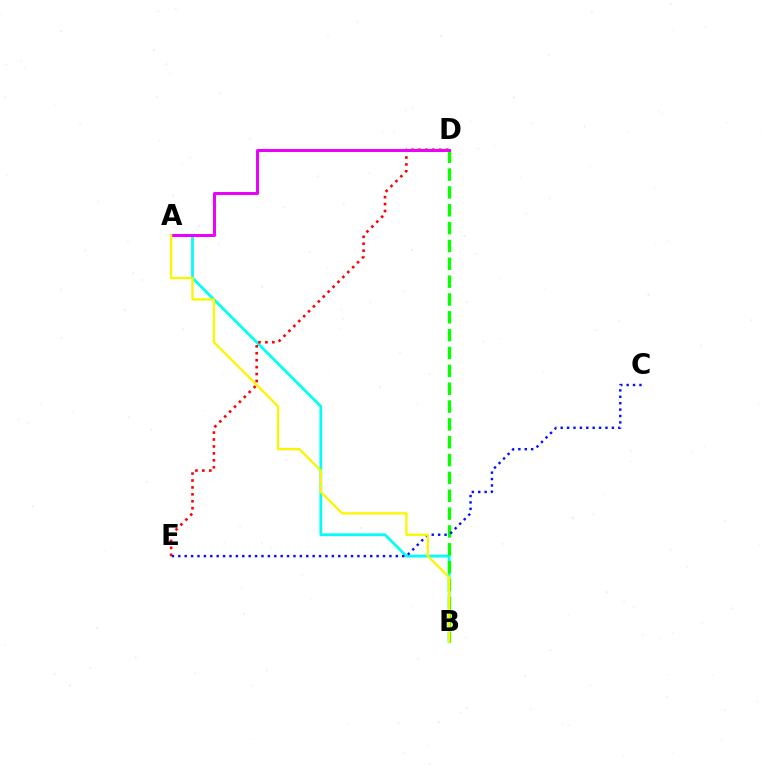{('A', 'B'): [{'color': '#00fff6', 'line_style': 'solid', 'thickness': 1.98}, {'color': '#fcf500', 'line_style': 'solid', 'thickness': 1.67}], ('D', 'E'): [{'color': '#ff0000', 'line_style': 'dotted', 'thickness': 1.88}], ('B', 'D'): [{'color': '#08ff00', 'line_style': 'dashed', 'thickness': 2.42}], ('C', 'E'): [{'color': '#0010ff', 'line_style': 'dotted', 'thickness': 1.74}], ('A', 'D'): [{'color': '#ee00ff', 'line_style': 'solid', 'thickness': 2.17}]}